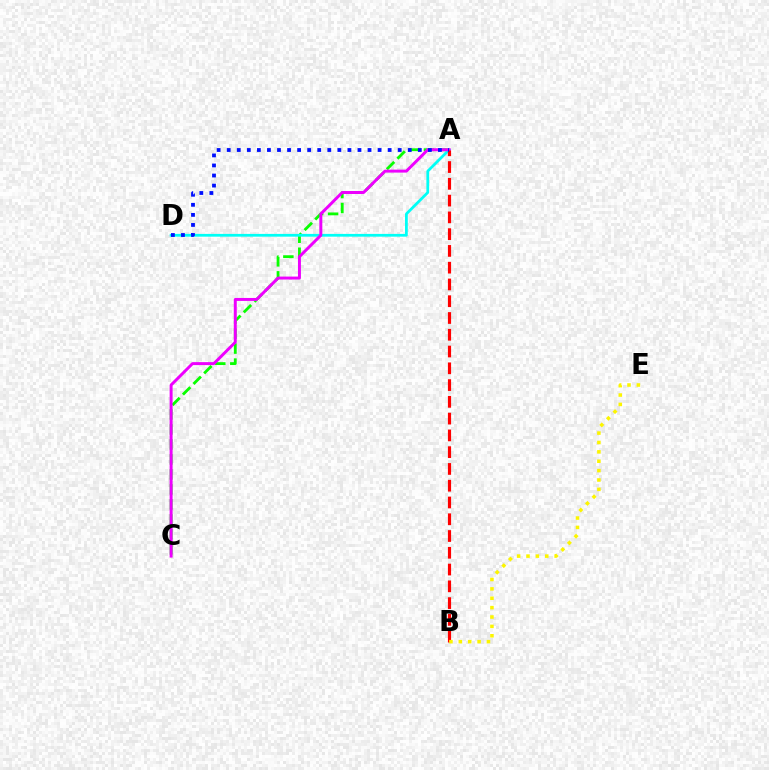{('A', 'C'): [{'color': '#08ff00', 'line_style': 'dashed', 'thickness': 2.04}, {'color': '#ee00ff', 'line_style': 'solid', 'thickness': 2.14}], ('A', 'D'): [{'color': '#00fff6', 'line_style': 'solid', 'thickness': 1.99}, {'color': '#0010ff', 'line_style': 'dotted', 'thickness': 2.73}], ('A', 'B'): [{'color': '#ff0000', 'line_style': 'dashed', 'thickness': 2.28}], ('B', 'E'): [{'color': '#fcf500', 'line_style': 'dotted', 'thickness': 2.55}]}